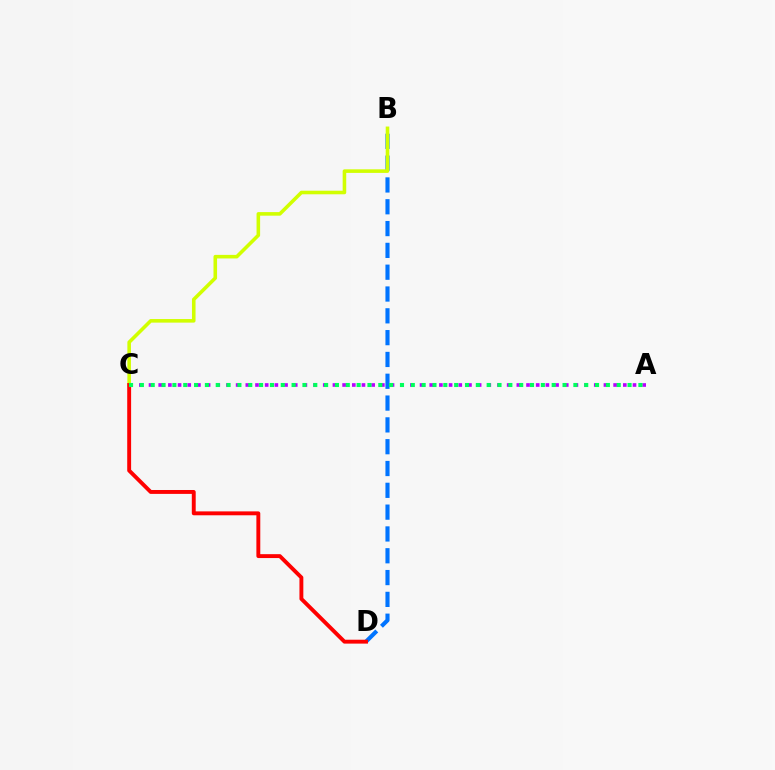{('A', 'C'): [{'color': '#b900ff', 'line_style': 'dotted', 'thickness': 2.63}, {'color': '#00ff5c', 'line_style': 'dotted', 'thickness': 2.94}], ('B', 'D'): [{'color': '#0074ff', 'line_style': 'dashed', 'thickness': 2.96}], ('B', 'C'): [{'color': '#d1ff00', 'line_style': 'solid', 'thickness': 2.58}], ('C', 'D'): [{'color': '#ff0000', 'line_style': 'solid', 'thickness': 2.8}]}